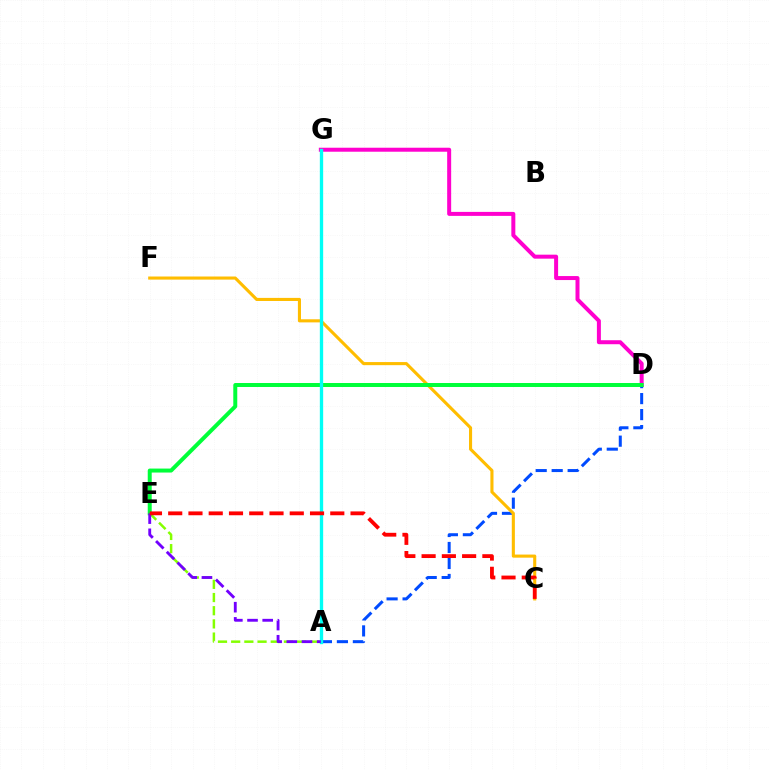{('A', 'D'): [{'color': '#004bff', 'line_style': 'dashed', 'thickness': 2.17}], ('C', 'F'): [{'color': '#ffbd00', 'line_style': 'solid', 'thickness': 2.23}], ('A', 'E'): [{'color': '#84ff00', 'line_style': 'dashed', 'thickness': 1.79}, {'color': '#7200ff', 'line_style': 'dashed', 'thickness': 2.06}], ('D', 'G'): [{'color': '#ff00cf', 'line_style': 'solid', 'thickness': 2.87}], ('D', 'E'): [{'color': '#00ff39', 'line_style': 'solid', 'thickness': 2.86}], ('A', 'G'): [{'color': '#00fff6', 'line_style': 'solid', 'thickness': 2.4}], ('C', 'E'): [{'color': '#ff0000', 'line_style': 'dashed', 'thickness': 2.75}]}